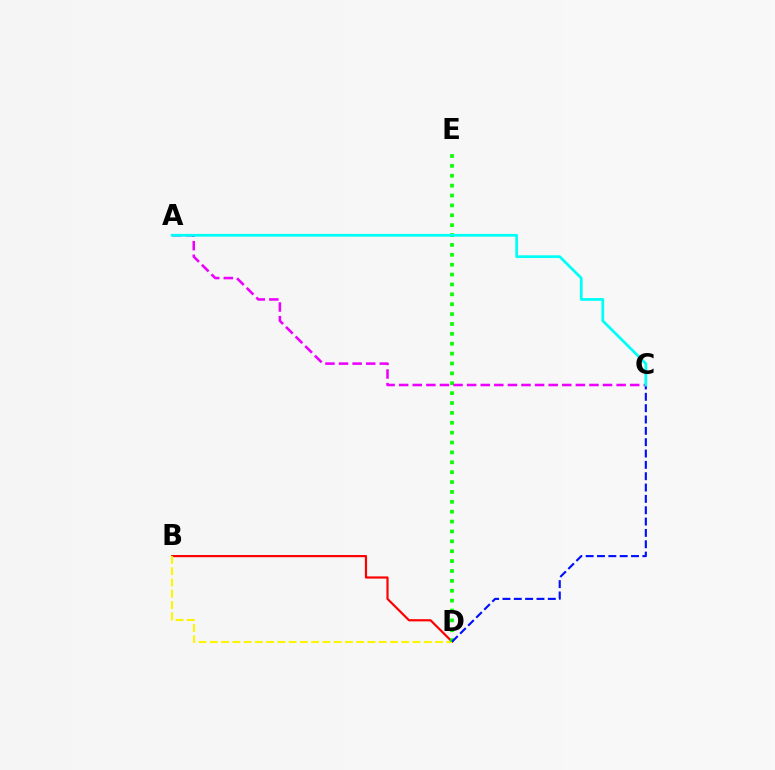{('B', 'D'): [{'color': '#ff0000', 'line_style': 'solid', 'thickness': 1.57}, {'color': '#fcf500', 'line_style': 'dashed', 'thickness': 1.53}], ('D', 'E'): [{'color': '#08ff00', 'line_style': 'dotted', 'thickness': 2.68}], ('C', 'D'): [{'color': '#0010ff', 'line_style': 'dashed', 'thickness': 1.54}], ('A', 'C'): [{'color': '#ee00ff', 'line_style': 'dashed', 'thickness': 1.85}, {'color': '#00fff6', 'line_style': 'solid', 'thickness': 1.98}]}